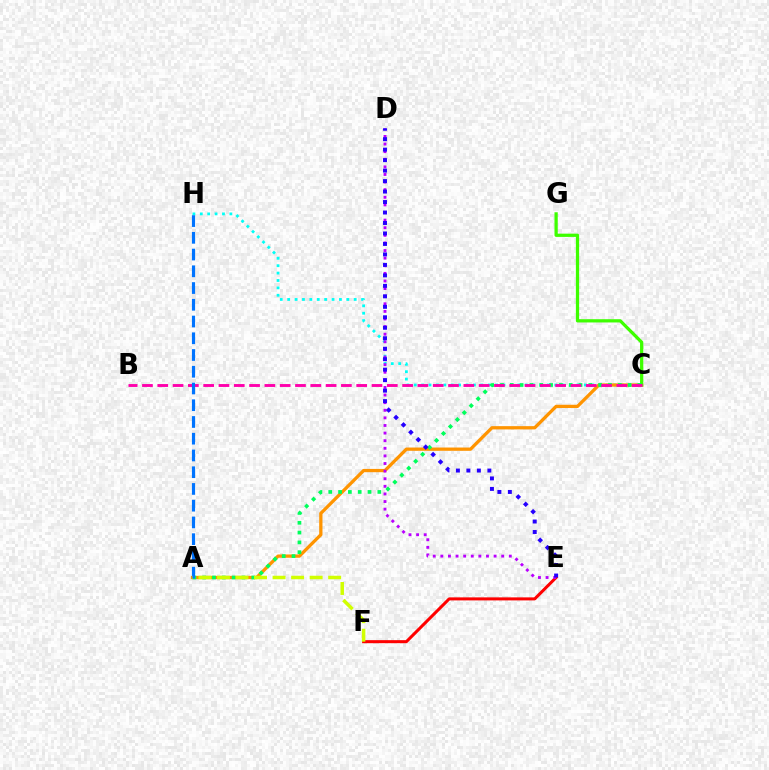{('E', 'F'): [{'color': '#ff0000', 'line_style': 'solid', 'thickness': 2.18}], ('C', 'H'): [{'color': '#00fff6', 'line_style': 'dotted', 'thickness': 2.01}], ('A', 'C'): [{'color': '#ff9400', 'line_style': 'solid', 'thickness': 2.36}, {'color': '#00ff5c', 'line_style': 'dotted', 'thickness': 2.67}], ('C', 'G'): [{'color': '#3dff00', 'line_style': 'solid', 'thickness': 2.34}], ('B', 'C'): [{'color': '#ff00ac', 'line_style': 'dashed', 'thickness': 2.08}], ('A', 'H'): [{'color': '#0074ff', 'line_style': 'dashed', 'thickness': 2.27}], ('A', 'F'): [{'color': '#d1ff00', 'line_style': 'dashed', 'thickness': 2.52}], ('D', 'E'): [{'color': '#b900ff', 'line_style': 'dotted', 'thickness': 2.07}, {'color': '#2500ff', 'line_style': 'dotted', 'thickness': 2.85}]}